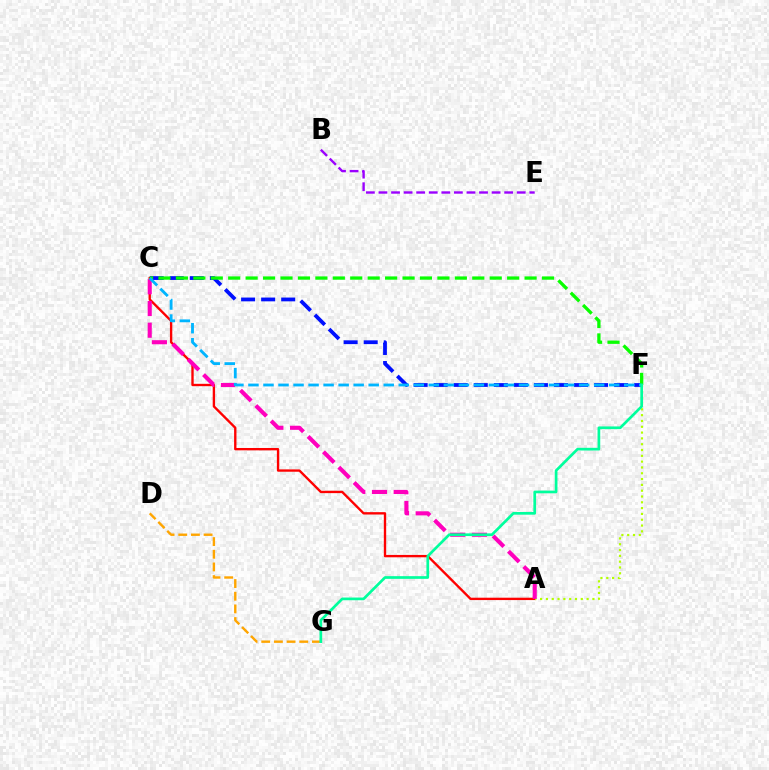{('C', 'F'): [{'color': '#0010ff', 'line_style': 'dashed', 'thickness': 2.72}, {'color': '#08ff00', 'line_style': 'dashed', 'thickness': 2.37}, {'color': '#00b5ff', 'line_style': 'dashed', 'thickness': 2.04}], ('B', 'E'): [{'color': '#9b00ff', 'line_style': 'dashed', 'thickness': 1.71}], ('A', 'C'): [{'color': '#ff0000', 'line_style': 'solid', 'thickness': 1.7}, {'color': '#ff00bd', 'line_style': 'dashed', 'thickness': 2.95}], ('A', 'F'): [{'color': '#b3ff00', 'line_style': 'dotted', 'thickness': 1.58}], ('D', 'G'): [{'color': '#ffa500', 'line_style': 'dashed', 'thickness': 1.72}], ('F', 'G'): [{'color': '#00ff9d', 'line_style': 'solid', 'thickness': 1.94}]}